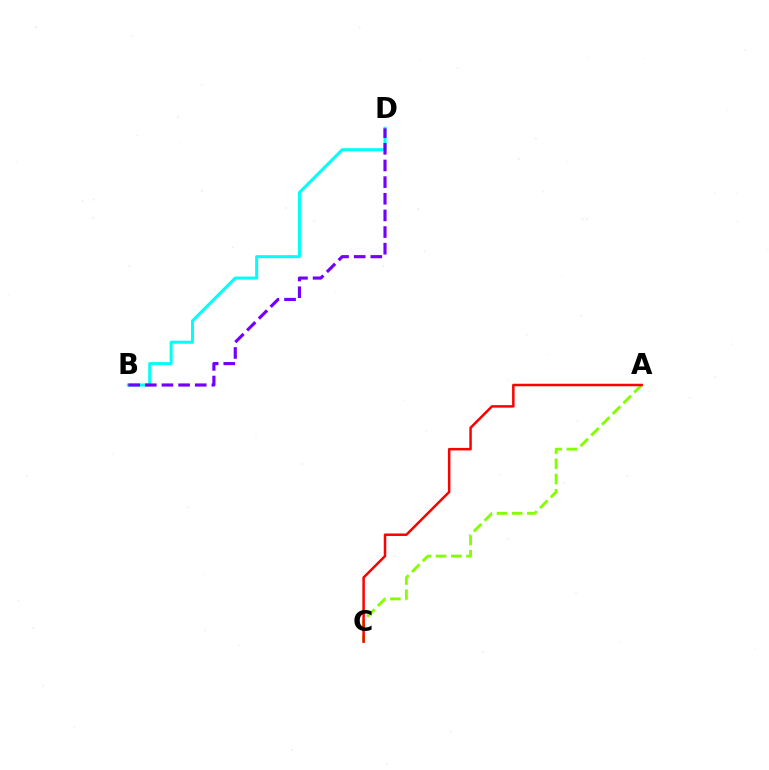{('A', 'C'): [{'color': '#84ff00', 'line_style': 'dashed', 'thickness': 2.06}, {'color': '#ff0000', 'line_style': 'solid', 'thickness': 1.8}], ('B', 'D'): [{'color': '#00fff6', 'line_style': 'solid', 'thickness': 2.18}, {'color': '#7200ff', 'line_style': 'dashed', 'thickness': 2.26}]}